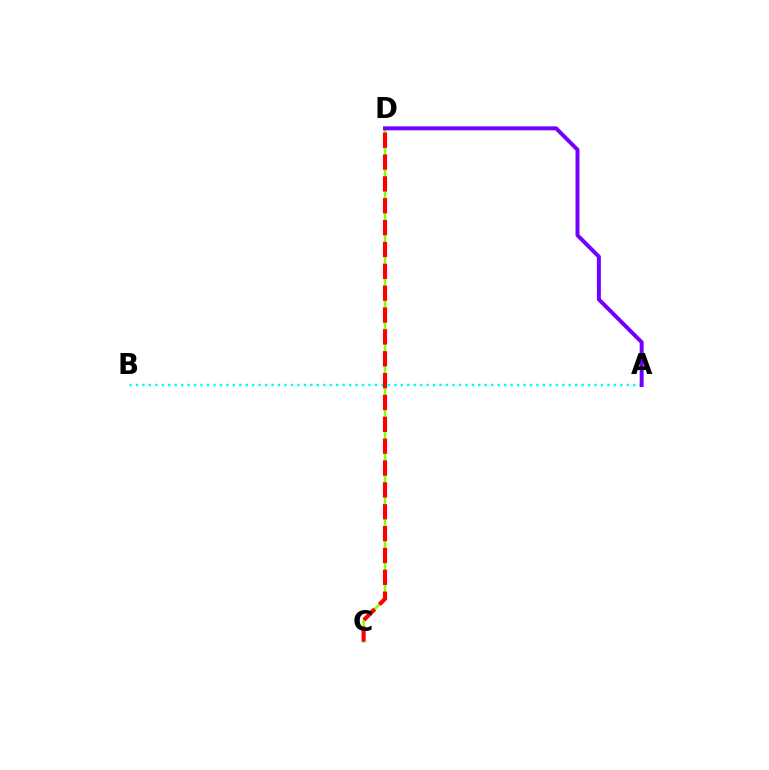{('C', 'D'): [{'color': '#84ff00', 'line_style': 'solid', 'thickness': 1.83}, {'color': '#ff0000', 'line_style': 'dashed', 'thickness': 2.97}], ('A', 'B'): [{'color': '#00fff6', 'line_style': 'dotted', 'thickness': 1.76}], ('A', 'D'): [{'color': '#7200ff', 'line_style': 'solid', 'thickness': 2.85}]}